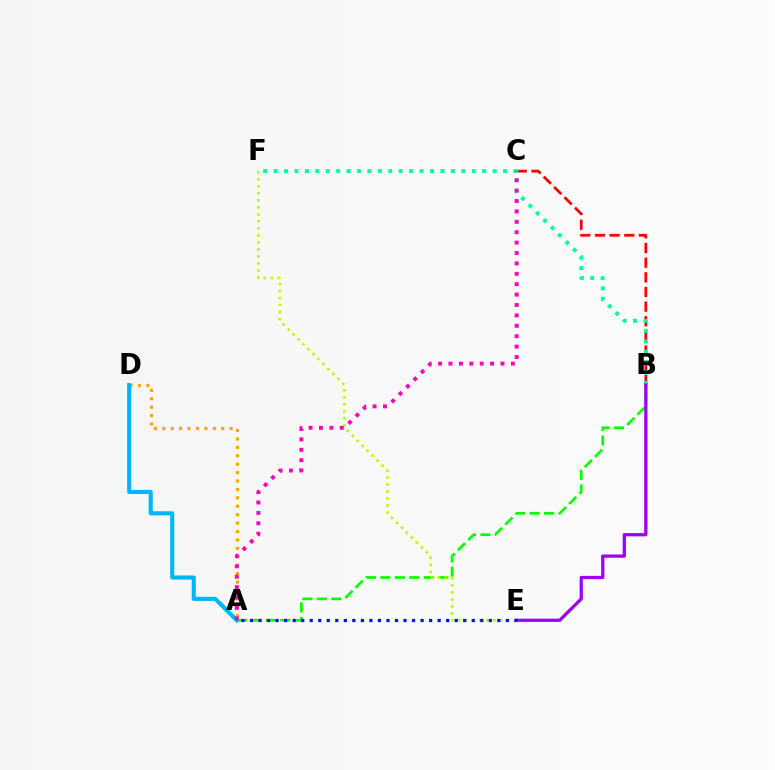{('A', 'D'): [{'color': '#ffa500', 'line_style': 'dotted', 'thickness': 2.29}, {'color': '#00b5ff', 'line_style': 'solid', 'thickness': 2.95}], ('B', 'C'): [{'color': '#ff0000', 'line_style': 'dashed', 'thickness': 1.99}], ('B', 'F'): [{'color': '#00ff9d', 'line_style': 'dotted', 'thickness': 2.83}], ('A', 'B'): [{'color': '#08ff00', 'line_style': 'dashed', 'thickness': 1.97}], ('B', 'E'): [{'color': '#9b00ff', 'line_style': 'solid', 'thickness': 2.34}], ('E', 'F'): [{'color': '#b3ff00', 'line_style': 'dotted', 'thickness': 1.91}], ('A', 'E'): [{'color': '#0010ff', 'line_style': 'dotted', 'thickness': 2.32}], ('A', 'C'): [{'color': '#ff00bd', 'line_style': 'dotted', 'thickness': 2.83}]}